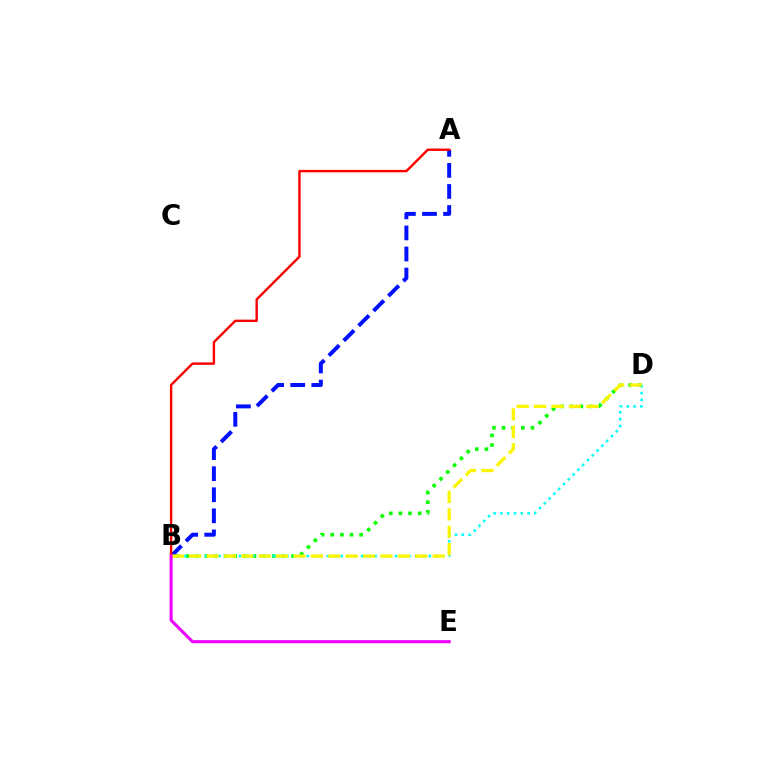{('A', 'B'): [{'color': '#0010ff', 'line_style': 'dashed', 'thickness': 2.86}, {'color': '#ff0000', 'line_style': 'solid', 'thickness': 1.73}], ('B', 'D'): [{'color': '#08ff00', 'line_style': 'dotted', 'thickness': 2.62}, {'color': '#00fff6', 'line_style': 'dotted', 'thickness': 1.84}, {'color': '#fcf500', 'line_style': 'dashed', 'thickness': 2.36}], ('B', 'E'): [{'color': '#ee00ff', 'line_style': 'solid', 'thickness': 2.19}]}